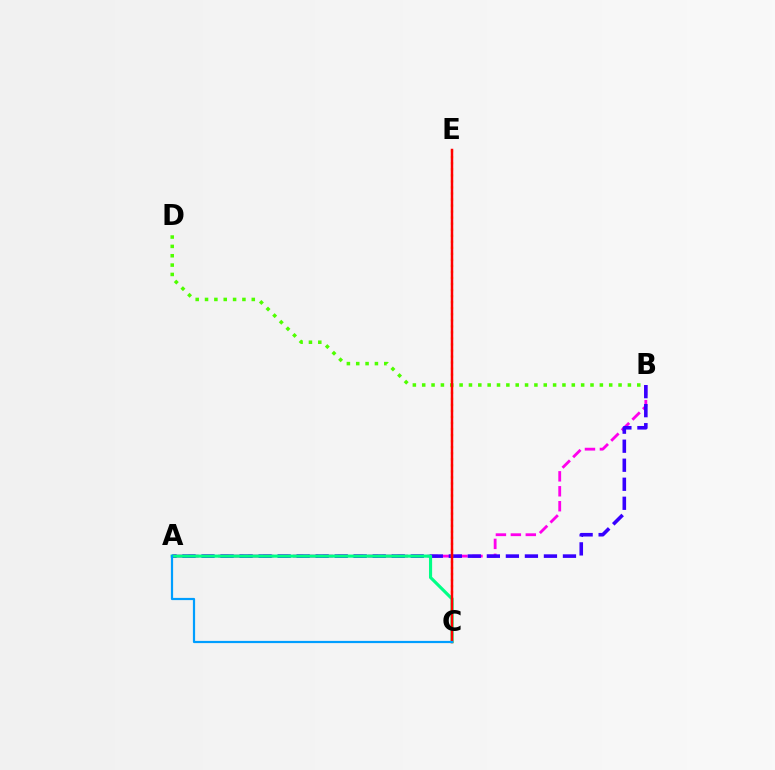{('A', 'B'): [{'color': '#ff00ed', 'line_style': 'dashed', 'thickness': 2.03}, {'color': '#3700ff', 'line_style': 'dashed', 'thickness': 2.58}], ('C', 'E'): [{'color': '#ffd500', 'line_style': 'dotted', 'thickness': 1.64}, {'color': '#ff0000', 'line_style': 'solid', 'thickness': 1.78}], ('B', 'D'): [{'color': '#4fff00', 'line_style': 'dotted', 'thickness': 2.54}], ('A', 'C'): [{'color': '#00ff86', 'line_style': 'solid', 'thickness': 2.25}, {'color': '#009eff', 'line_style': 'solid', 'thickness': 1.59}]}